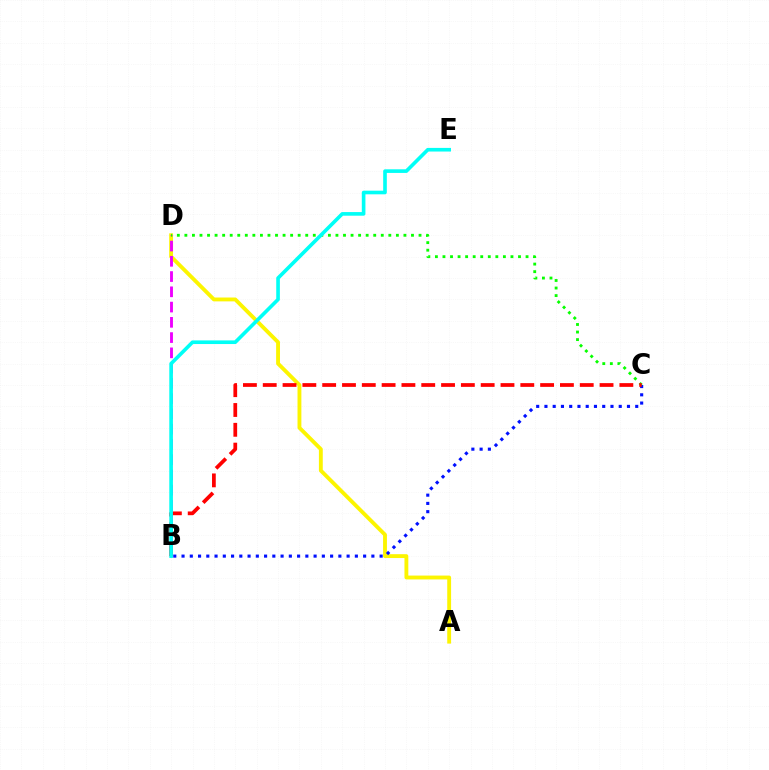{('A', 'D'): [{'color': '#fcf500', 'line_style': 'solid', 'thickness': 2.78}], ('B', 'D'): [{'color': '#ee00ff', 'line_style': 'dashed', 'thickness': 2.07}], ('B', 'C'): [{'color': '#0010ff', 'line_style': 'dotted', 'thickness': 2.24}, {'color': '#ff0000', 'line_style': 'dashed', 'thickness': 2.69}], ('C', 'D'): [{'color': '#08ff00', 'line_style': 'dotted', 'thickness': 2.05}], ('B', 'E'): [{'color': '#00fff6', 'line_style': 'solid', 'thickness': 2.62}]}